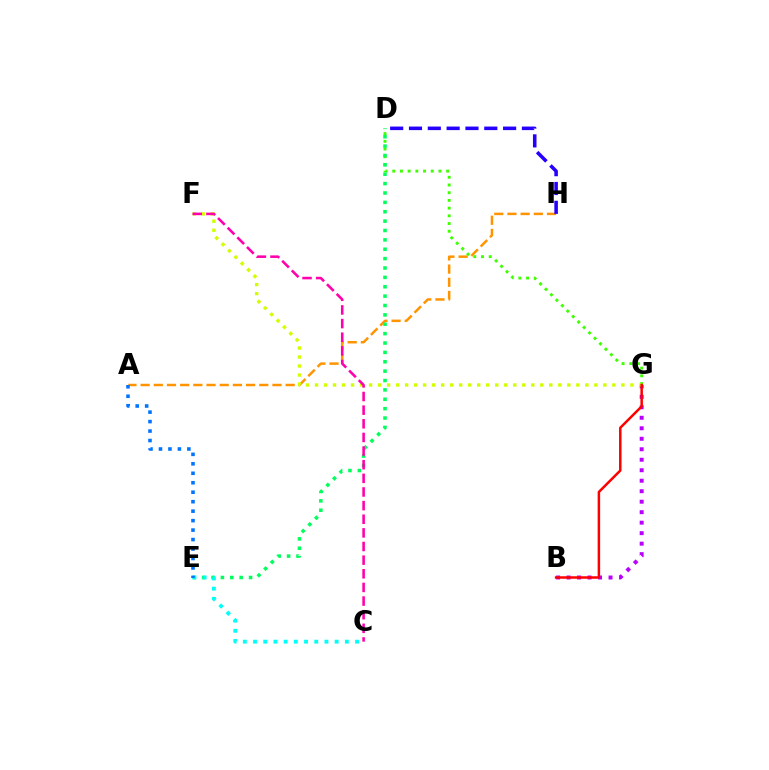{('D', 'G'): [{'color': '#3dff00', 'line_style': 'dotted', 'thickness': 2.09}], ('B', 'G'): [{'color': '#b900ff', 'line_style': 'dotted', 'thickness': 2.85}, {'color': '#ff0000', 'line_style': 'solid', 'thickness': 1.8}], ('A', 'H'): [{'color': '#ff9400', 'line_style': 'dashed', 'thickness': 1.79}], ('F', 'G'): [{'color': '#d1ff00', 'line_style': 'dotted', 'thickness': 2.45}], ('D', 'E'): [{'color': '#00ff5c', 'line_style': 'dotted', 'thickness': 2.55}], ('C', 'E'): [{'color': '#00fff6', 'line_style': 'dotted', 'thickness': 2.77}], ('C', 'F'): [{'color': '#ff00ac', 'line_style': 'dashed', 'thickness': 1.85}], ('D', 'H'): [{'color': '#2500ff', 'line_style': 'dashed', 'thickness': 2.56}], ('A', 'E'): [{'color': '#0074ff', 'line_style': 'dotted', 'thickness': 2.57}]}